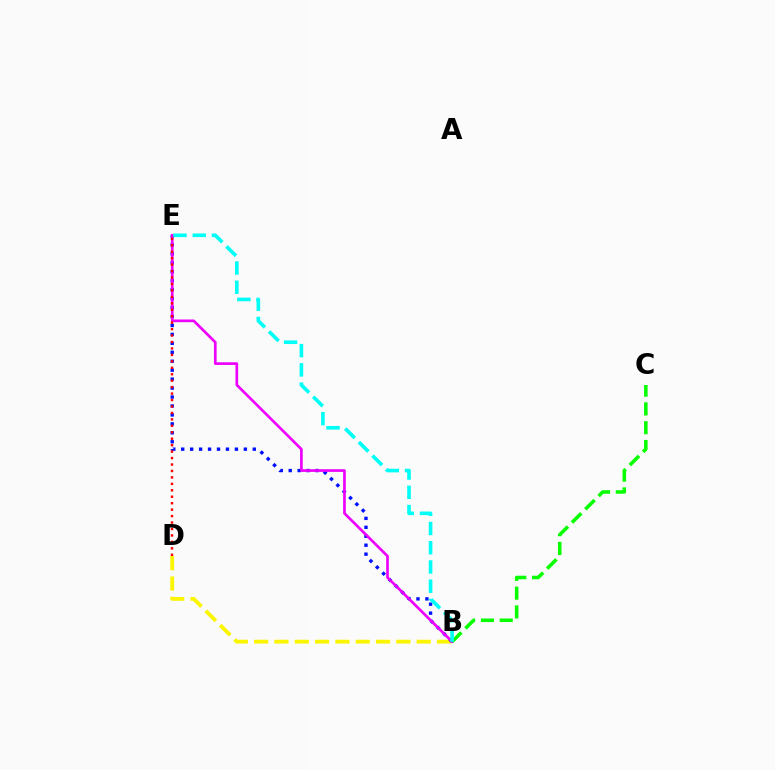{('B', 'D'): [{'color': '#fcf500', 'line_style': 'dashed', 'thickness': 2.76}], ('B', 'E'): [{'color': '#0010ff', 'line_style': 'dotted', 'thickness': 2.43}, {'color': '#ee00ff', 'line_style': 'solid', 'thickness': 1.93}, {'color': '#00fff6', 'line_style': 'dashed', 'thickness': 2.61}], ('B', 'C'): [{'color': '#08ff00', 'line_style': 'dashed', 'thickness': 2.55}], ('D', 'E'): [{'color': '#ff0000', 'line_style': 'dotted', 'thickness': 1.75}]}